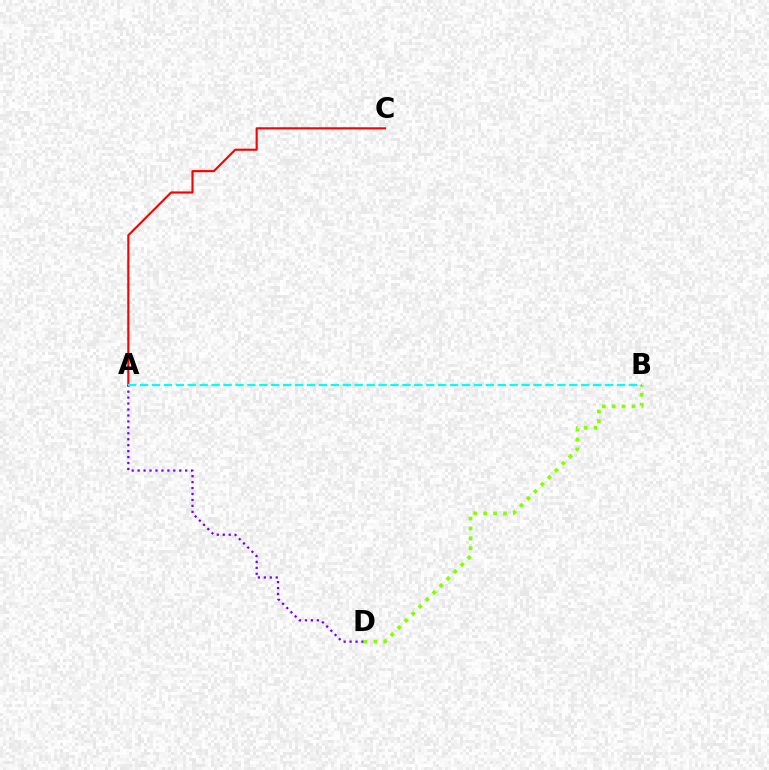{('A', 'D'): [{'color': '#7200ff', 'line_style': 'dotted', 'thickness': 1.62}], ('B', 'D'): [{'color': '#84ff00', 'line_style': 'dotted', 'thickness': 2.69}], ('A', 'C'): [{'color': '#ff0000', 'line_style': 'solid', 'thickness': 1.53}], ('A', 'B'): [{'color': '#00fff6', 'line_style': 'dashed', 'thickness': 1.62}]}